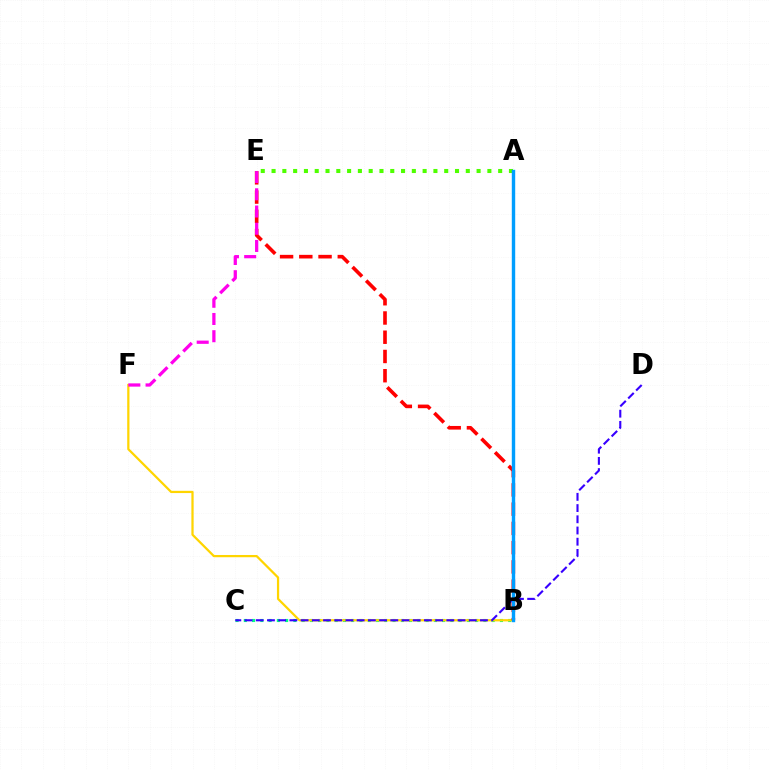{('B', 'C'): [{'color': '#00ff86', 'line_style': 'dotted', 'thickness': 2.24}], ('B', 'F'): [{'color': '#ffd500', 'line_style': 'solid', 'thickness': 1.61}], ('B', 'E'): [{'color': '#ff0000', 'line_style': 'dashed', 'thickness': 2.61}], ('A', 'E'): [{'color': '#4fff00', 'line_style': 'dotted', 'thickness': 2.93}], ('C', 'D'): [{'color': '#3700ff', 'line_style': 'dashed', 'thickness': 1.52}], ('A', 'B'): [{'color': '#009eff', 'line_style': 'solid', 'thickness': 2.45}], ('E', 'F'): [{'color': '#ff00ed', 'line_style': 'dashed', 'thickness': 2.34}]}